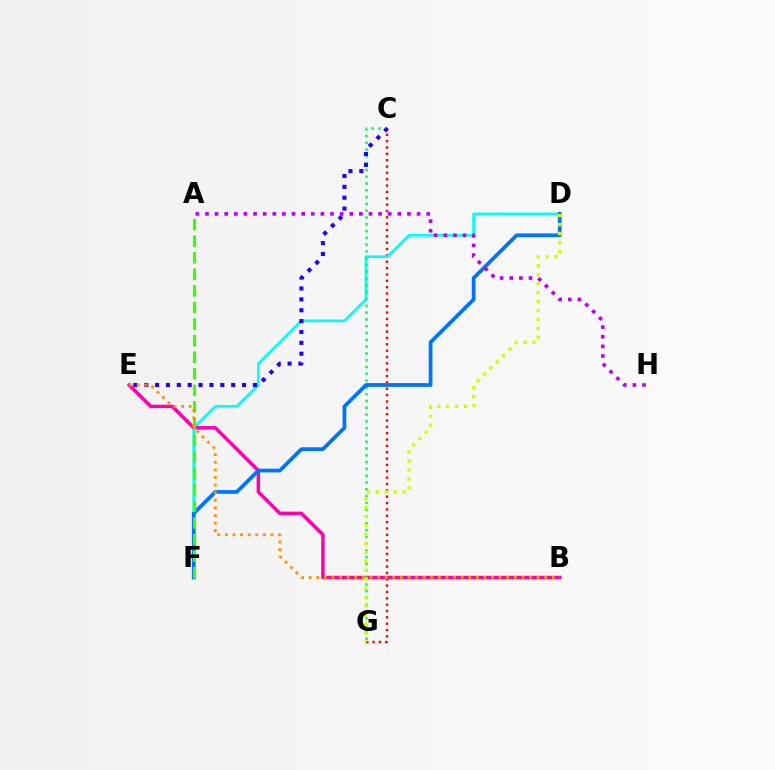{('C', 'G'): [{'color': '#ff0000', 'line_style': 'dotted', 'thickness': 1.73}, {'color': '#00ff5c', 'line_style': 'dotted', 'thickness': 1.85}], ('D', 'F'): [{'color': '#00fff6', 'line_style': 'solid', 'thickness': 1.92}, {'color': '#0074ff', 'line_style': 'solid', 'thickness': 2.7}], ('B', 'E'): [{'color': '#ff00ac', 'line_style': 'solid', 'thickness': 2.48}, {'color': '#ff9400', 'line_style': 'dotted', 'thickness': 2.06}], ('C', 'E'): [{'color': '#2500ff', 'line_style': 'dotted', 'thickness': 2.95}], ('A', 'F'): [{'color': '#3dff00', 'line_style': 'dashed', 'thickness': 2.25}], ('A', 'H'): [{'color': '#b900ff', 'line_style': 'dotted', 'thickness': 2.61}], ('D', 'G'): [{'color': '#d1ff00', 'line_style': 'dotted', 'thickness': 2.43}]}